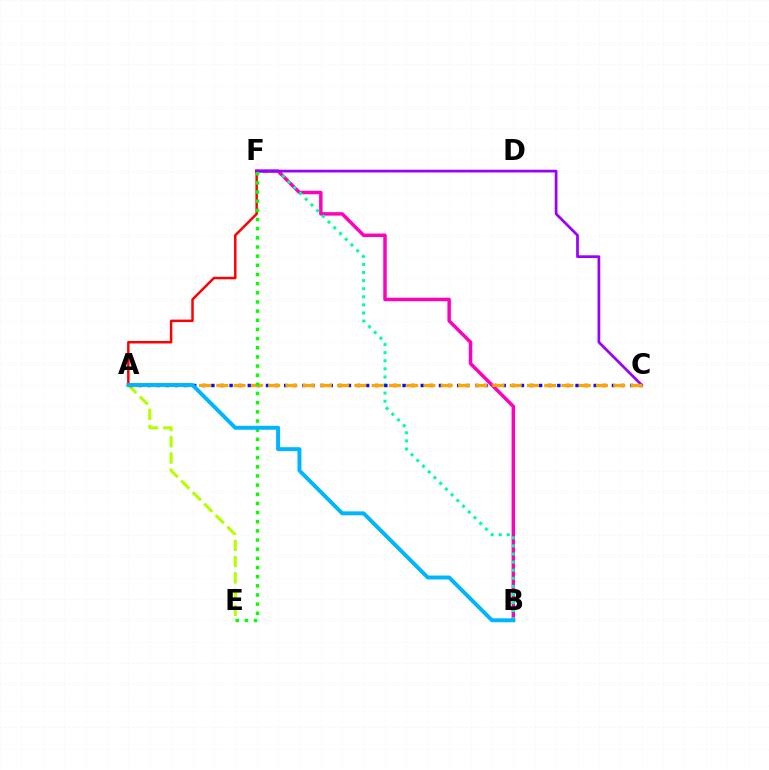{('B', 'F'): [{'color': '#ff00bd', 'line_style': 'solid', 'thickness': 2.5}, {'color': '#00ff9d', 'line_style': 'dotted', 'thickness': 2.2}], ('A', 'E'): [{'color': '#b3ff00', 'line_style': 'dashed', 'thickness': 2.21}], ('A', 'C'): [{'color': '#0010ff', 'line_style': 'dotted', 'thickness': 2.47}, {'color': '#ffa500', 'line_style': 'dashed', 'thickness': 2.34}], ('A', 'F'): [{'color': '#ff0000', 'line_style': 'solid', 'thickness': 1.78}], ('C', 'F'): [{'color': '#9b00ff', 'line_style': 'solid', 'thickness': 1.97}], ('E', 'F'): [{'color': '#08ff00', 'line_style': 'dotted', 'thickness': 2.49}], ('A', 'B'): [{'color': '#00b5ff', 'line_style': 'solid', 'thickness': 2.83}]}